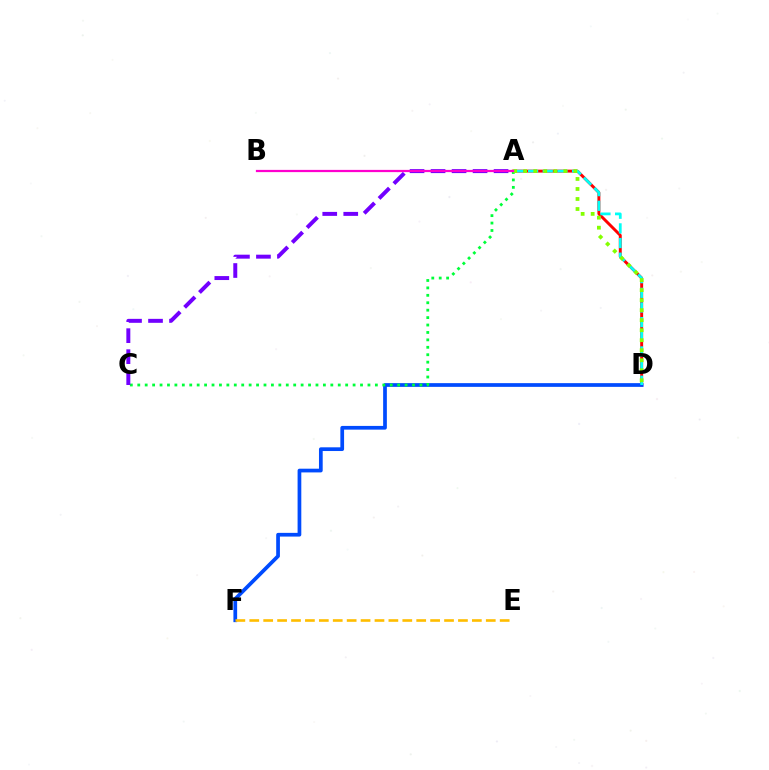{('A', 'D'): [{'color': '#ff0000', 'line_style': 'solid', 'thickness': 2.11}, {'color': '#00fff6', 'line_style': 'dashed', 'thickness': 1.99}, {'color': '#84ff00', 'line_style': 'dotted', 'thickness': 2.72}], ('D', 'F'): [{'color': '#004bff', 'line_style': 'solid', 'thickness': 2.68}], ('E', 'F'): [{'color': '#ffbd00', 'line_style': 'dashed', 'thickness': 1.89}], ('A', 'C'): [{'color': '#00ff39', 'line_style': 'dotted', 'thickness': 2.02}, {'color': '#7200ff', 'line_style': 'dashed', 'thickness': 2.85}], ('A', 'B'): [{'color': '#ff00cf', 'line_style': 'solid', 'thickness': 1.61}]}